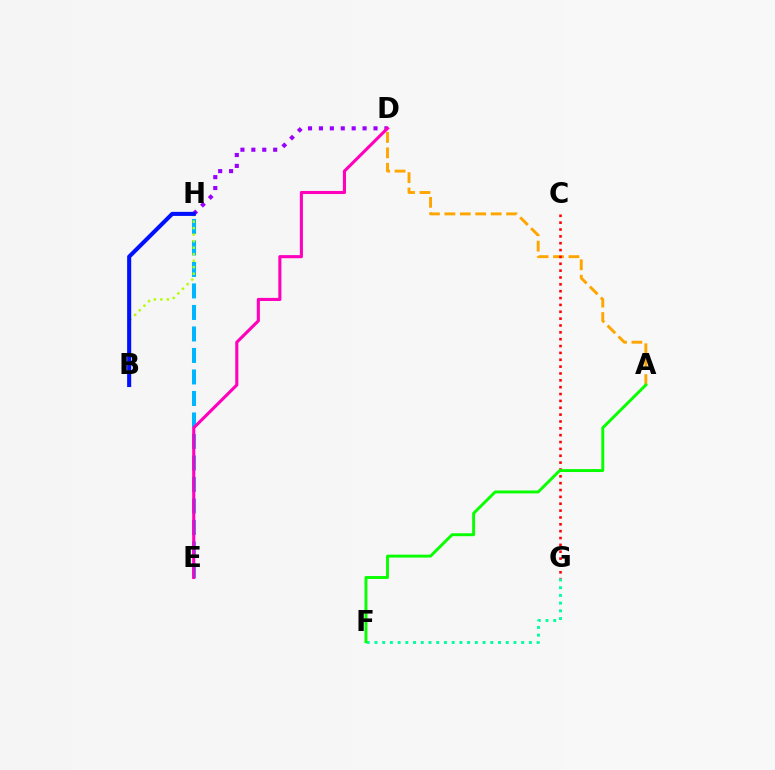{('D', 'H'): [{'color': '#9b00ff', 'line_style': 'dotted', 'thickness': 2.97}], ('E', 'H'): [{'color': '#00b5ff', 'line_style': 'dashed', 'thickness': 2.92}], ('F', 'G'): [{'color': '#00ff9d', 'line_style': 'dotted', 'thickness': 2.1}], ('A', 'D'): [{'color': '#ffa500', 'line_style': 'dashed', 'thickness': 2.1}], ('B', 'H'): [{'color': '#b3ff00', 'line_style': 'dotted', 'thickness': 1.77}, {'color': '#0010ff', 'line_style': 'solid', 'thickness': 2.94}], ('C', 'G'): [{'color': '#ff0000', 'line_style': 'dotted', 'thickness': 1.86}], ('D', 'E'): [{'color': '#ff00bd', 'line_style': 'solid', 'thickness': 2.23}], ('A', 'F'): [{'color': '#08ff00', 'line_style': 'solid', 'thickness': 2.1}]}